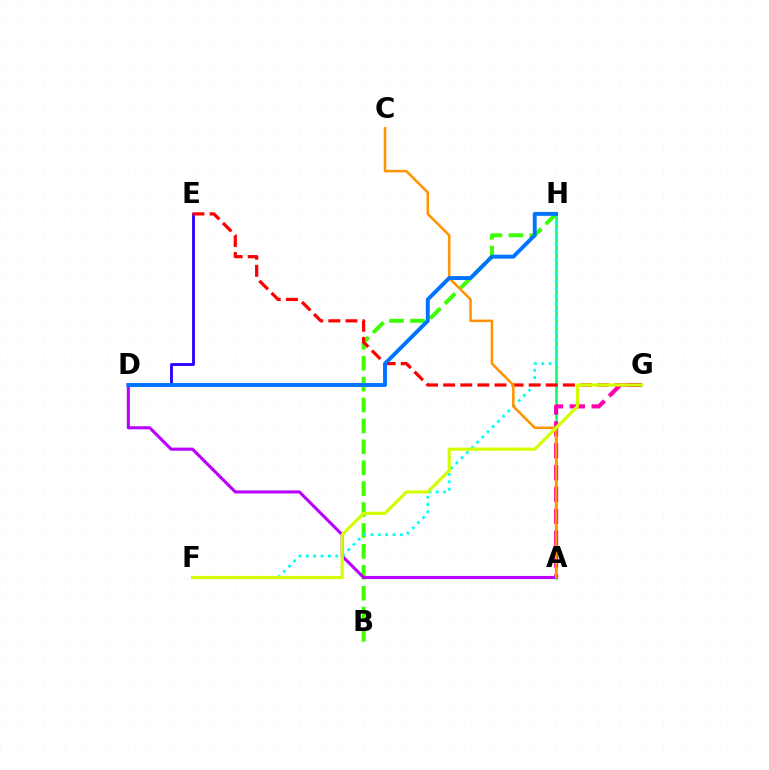{('A', 'H'): [{'color': '#00ff5c', 'line_style': 'solid', 'thickness': 1.81}], ('A', 'G'): [{'color': '#ff00ac', 'line_style': 'dashed', 'thickness': 2.97}], ('B', 'H'): [{'color': '#3dff00', 'line_style': 'dashed', 'thickness': 2.84}], ('F', 'H'): [{'color': '#00fff6', 'line_style': 'dotted', 'thickness': 2.0}], ('D', 'E'): [{'color': '#2500ff', 'line_style': 'solid', 'thickness': 2.02}], ('E', 'G'): [{'color': '#ff0000', 'line_style': 'dashed', 'thickness': 2.32}], ('A', 'D'): [{'color': '#b900ff', 'line_style': 'solid', 'thickness': 2.21}], ('A', 'C'): [{'color': '#ff9400', 'line_style': 'solid', 'thickness': 1.83}], ('D', 'H'): [{'color': '#0074ff', 'line_style': 'solid', 'thickness': 2.82}], ('F', 'G'): [{'color': '#d1ff00', 'line_style': 'solid', 'thickness': 2.29}]}